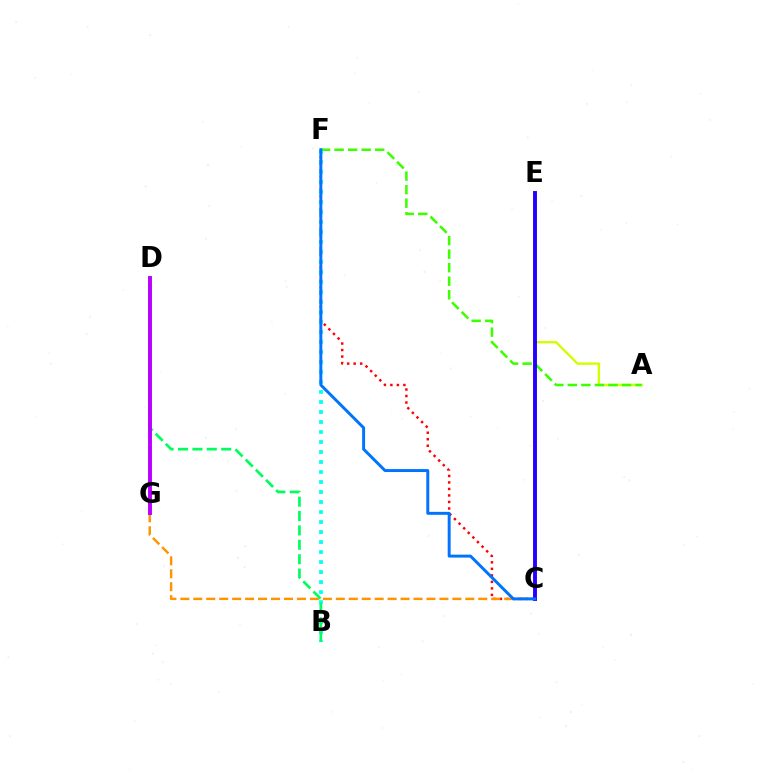{('A', 'E'): [{'color': '#d1ff00', 'line_style': 'solid', 'thickness': 1.71}], ('C', 'F'): [{'color': '#ff0000', 'line_style': 'dotted', 'thickness': 1.77}, {'color': '#0074ff', 'line_style': 'solid', 'thickness': 2.13}], ('C', 'E'): [{'color': '#ff00ac', 'line_style': 'dashed', 'thickness': 1.5}, {'color': '#2500ff', 'line_style': 'solid', 'thickness': 2.8}], ('A', 'F'): [{'color': '#3dff00', 'line_style': 'dashed', 'thickness': 1.84}], ('B', 'F'): [{'color': '#00fff6', 'line_style': 'dotted', 'thickness': 2.72}], ('C', 'G'): [{'color': '#ff9400', 'line_style': 'dashed', 'thickness': 1.76}], ('B', 'D'): [{'color': '#00ff5c', 'line_style': 'dashed', 'thickness': 1.95}], ('D', 'G'): [{'color': '#b900ff', 'line_style': 'solid', 'thickness': 2.82}]}